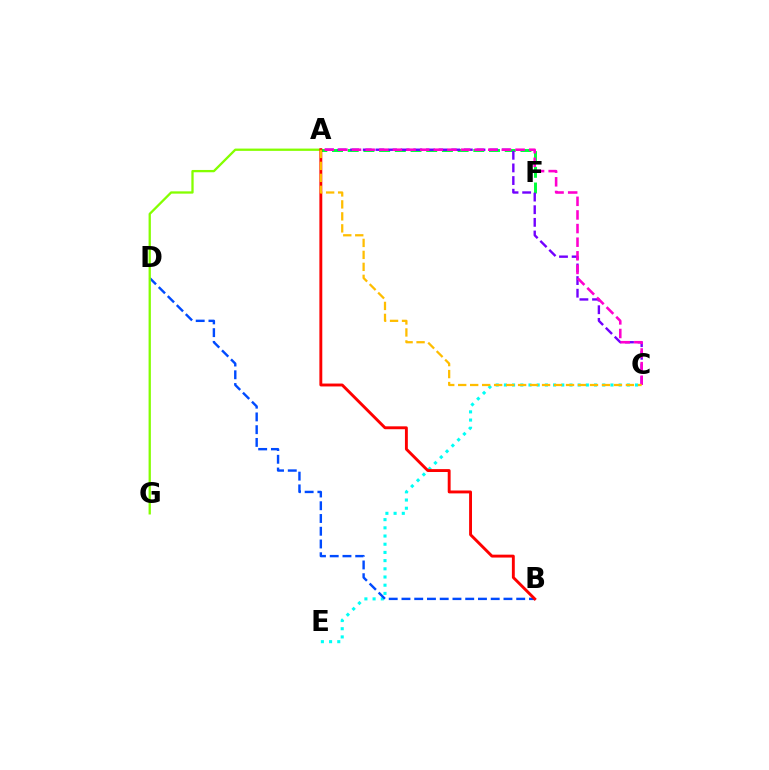{('C', 'E'): [{'color': '#00fff6', 'line_style': 'dotted', 'thickness': 2.23}], ('B', 'D'): [{'color': '#004bff', 'line_style': 'dashed', 'thickness': 1.73}], ('A', 'G'): [{'color': '#84ff00', 'line_style': 'solid', 'thickness': 1.65}], ('A', 'F'): [{'color': '#00ff39', 'line_style': 'dashed', 'thickness': 2.13}], ('A', 'C'): [{'color': '#7200ff', 'line_style': 'dashed', 'thickness': 1.72}, {'color': '#ff00cf', 'line_style': 'dashed', 'thickness': 1.85}, {'color': '#ffbd00', 'line_style': 'dashed', 'thickness': 1.63}], ('A', 'B'): [{'color': '#ff0000', 'line_style': 'solid', 'thickness': 2.08}]}